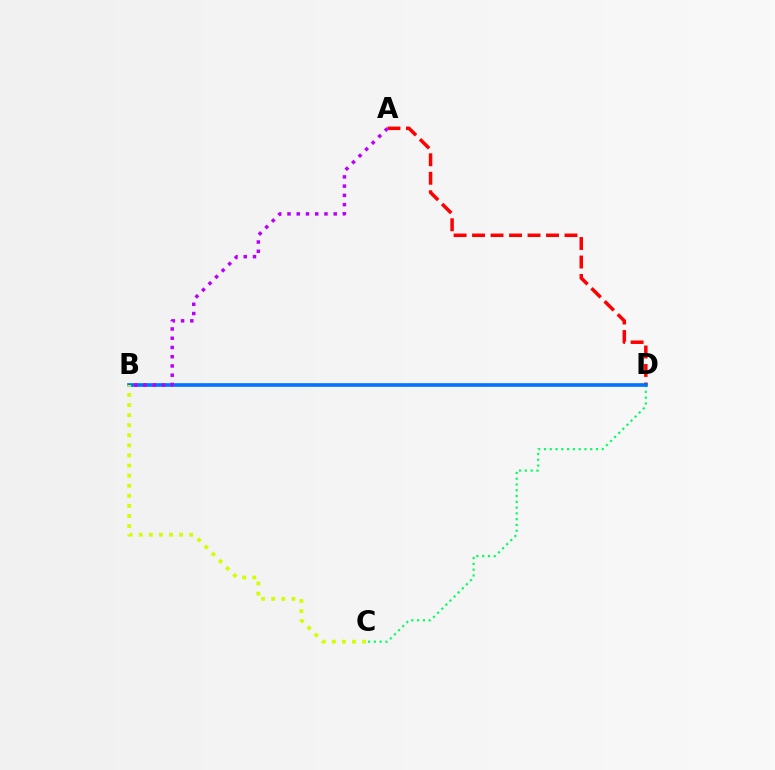{('C', 'D'): [{'color': '#00ff5c', 'line_style': 'dotted', 'thickness': 1.57}], ('A', 'D'): [{'color': '#ff0000', 'line_style': 'dashed', 'thickness': 2.51}], ('B', 'D'): [{'color': '#0074ff', 'line_style': 'solid', 'thickness': 2.63}], ('B', 'C'): [{'color': '#d1ff00', 'line_style': 'dotted', 'thickness': 2.74}], ('A', 'B'): [{'color': '#b900ff', 'line_style': 'dotted', 'thickness': 2.51}]}